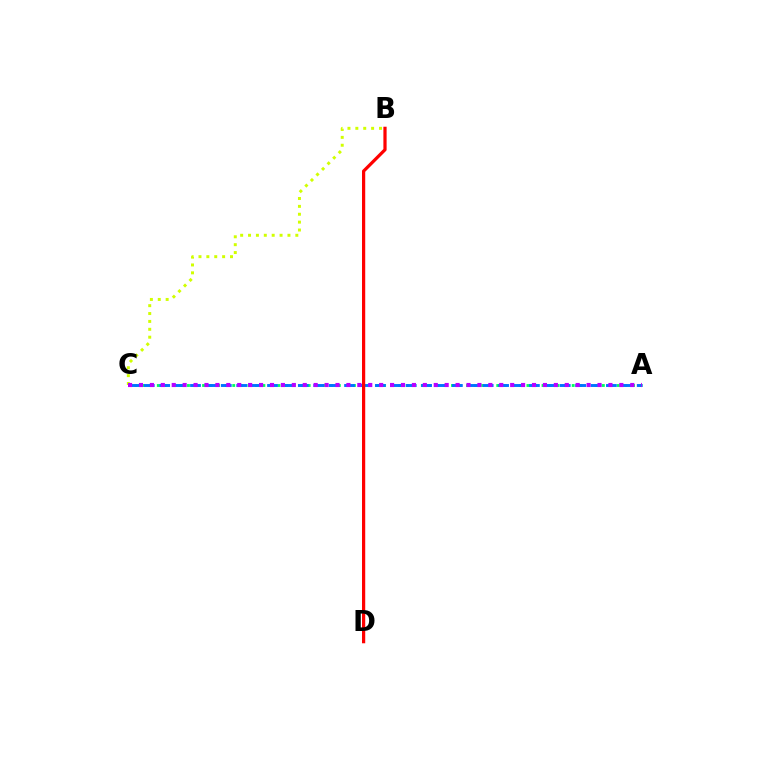{('A', 'C'): [{'color': '#00ff5c', 'line_style': 'dotted', 'thickness': 2.05}, {'color': '#0074ff', 'line_style': 'dashed', 'thickness': 2.09}, {'color': '#b900ff', 'line_style': 'dotted', 'thickness': 2.97}], ('B', 'D'): [{'color': '#ff0000', 'line_style': 'solid', 'thickness': 2.31}], ('B', 'C'): [{'color': '#d1ff00', 'line_style': 'dotted', 'thickness': 2.14}]}